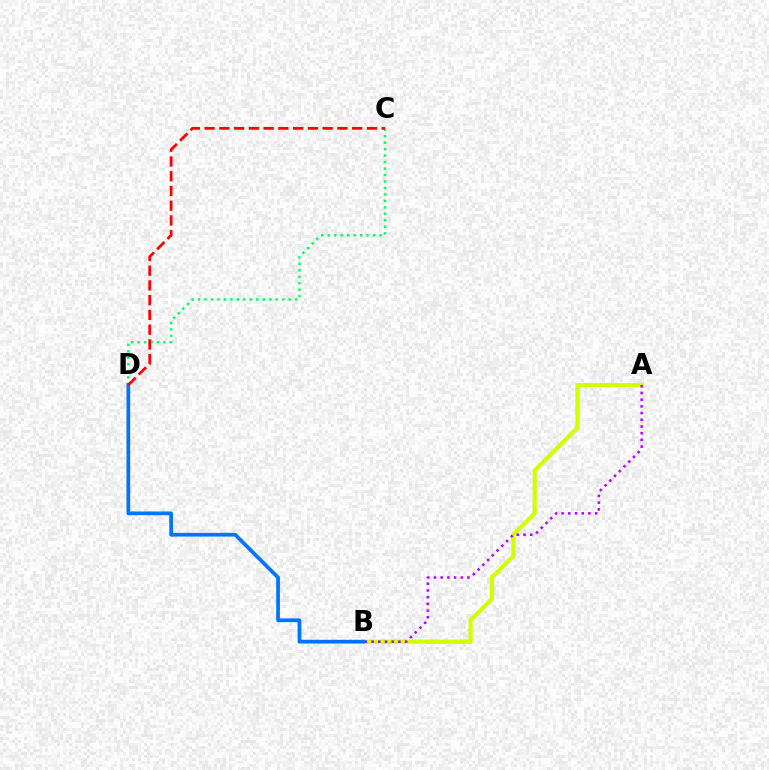{('C', 'D'): [{'color': '#00ff5c', 'line_style': 'dotted', 'thickness': 1.76}, {'color': '#ff0000', 'line_style': 'dashed', 'thickness': 2.01}], ('A', 'B'): [{'color': '#d1ff00', 'line_style': 'solid', 'thickness': 2.99}, {'color': '#b900ff', 'line_style': 'dotted', 'thickness': 1.82}], ('B', 'D'): [{'color': '#0074ff', 'line_style': 'solid', 'thickness': 2.68}]}